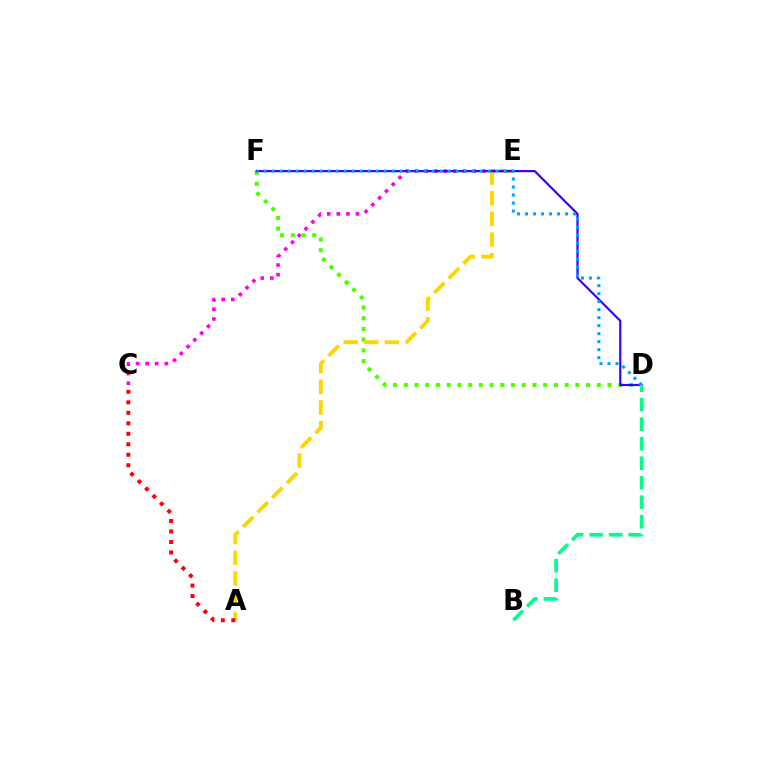{('C', 'E'): [{'color': '#ff00ed', 'line_style': 'dotted', 'thickness': 2.61}], ('D', 'F'): [{'color': '#4fff00', 'line_style': 'dotted', 'thickness': 2.91}, {'color': '#3700ff', 'line_style': 'solid', 'thickness': 1.56}, {'color': '#009eff', 'line_style': 'dotted', 'thickness': 2.18}], ('A', 'E'): [{'color': '#ffd500', 'line_style': 'dashed', 'thickness': 2.8}], ('A', 'C'): [{'color': '#ff0000', 'line_style': 'dotted', 'thickness': 2.85}], ('B', 'D'): [{'color': '#00ff86', 'line_style': 'dashed', 'thickness': 2.65}]}